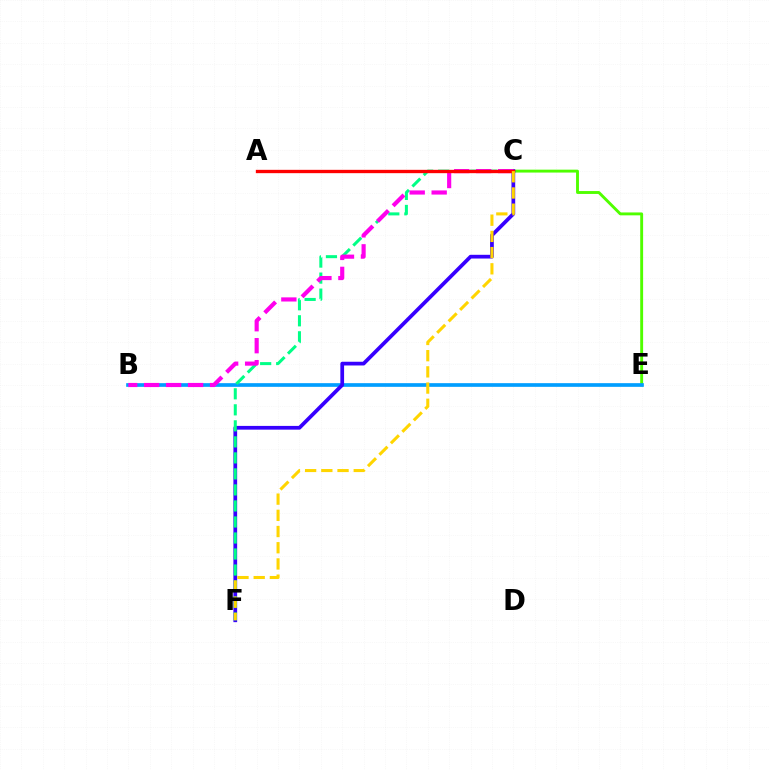{('C', 'E'): [{'color': '#4fff00', 'line_style': 'solid', 'thickness': 2.08}], ('B', 'E'): [{'color': '#009eff', 'line_style': 'solid', 'thickness': 2.64}], ('C', 'F'): [{'color': '#3700ff', 'line_style': 'solid', 'thickness': 2.69}, {'color': '#00ff86', 'line_style': 'dashed', 'thickness': 2.18}, {'color': '#ffd500', 'line_style': 'dashed', 'thickness': 2.2}], ('B', 'C'): [{'color': '#ff00ed', 'line_style': 'dashed', 'thickness': 2.98}], ('A', 'C'): [{'color': '#ff0000', 'line_style': 'solid', 'thickness': 2.4}]}